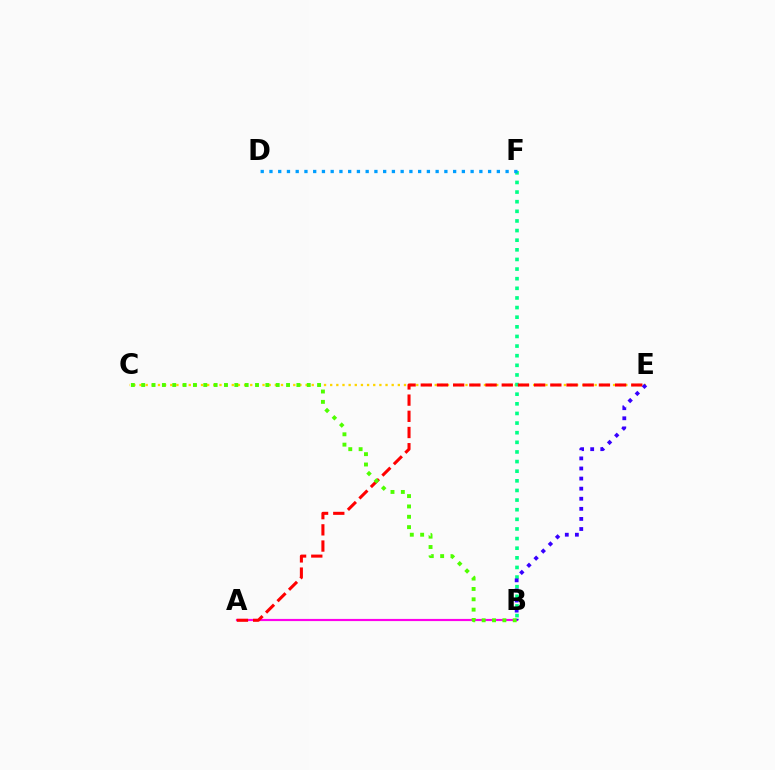{('A', 'B'): [{'color': '#ff00ed', 'line_style': 'solid', 'thickness': 1.56}], ('C', 'E'): [{'color': '#ffd500', 'line_style': 'dotted', 'thickness': 1.67}], ('B', 'F'): [{'color': '#00ff86', 'line_style': 'dotted', 'thickness': 2.62}], ('A', 'E'): [{'color': '#ff0000', 'line_style': 'dashed', 'thickness': 2.2}], ('D', 'F'): [{'color': '#009eff', 'line_style': 'dotted', 'thickness': 2.38}], ('B', 'E'): [{'color': '#3700ff', 'line_style': 'dotted', 'thickness': 2.74}], ('B', 'C'): [{'color': '#4fff00', 'line_style': 'dotted', 'thickness': 2.81}]}